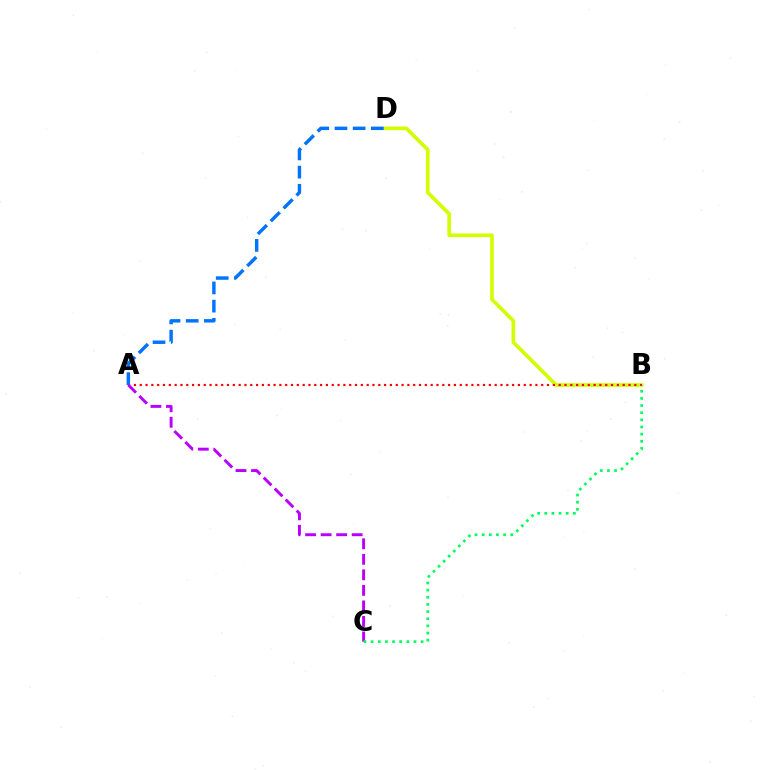{('B', 'D'): [{'color': '#d1ff00', 'line_style': 'solid', 'thickness': 2.62}], ('A', 'B'): [{'color': '#ff0000', 'line_style': 'dotted', 'thickness': 1.58}], ('A', 'D'): [{'color': '#0074ff', 'line_style': 'dashed', 'thickness': 2.47}], ('A', 'C'): [{'color': '#b900ff', 'line_style': 'dashed', 'thickness': 2.11}], ('B', 'C'): [{'color': '#00ff5c', 'line_style': 'dotted', 'thickness': 1.94}]}